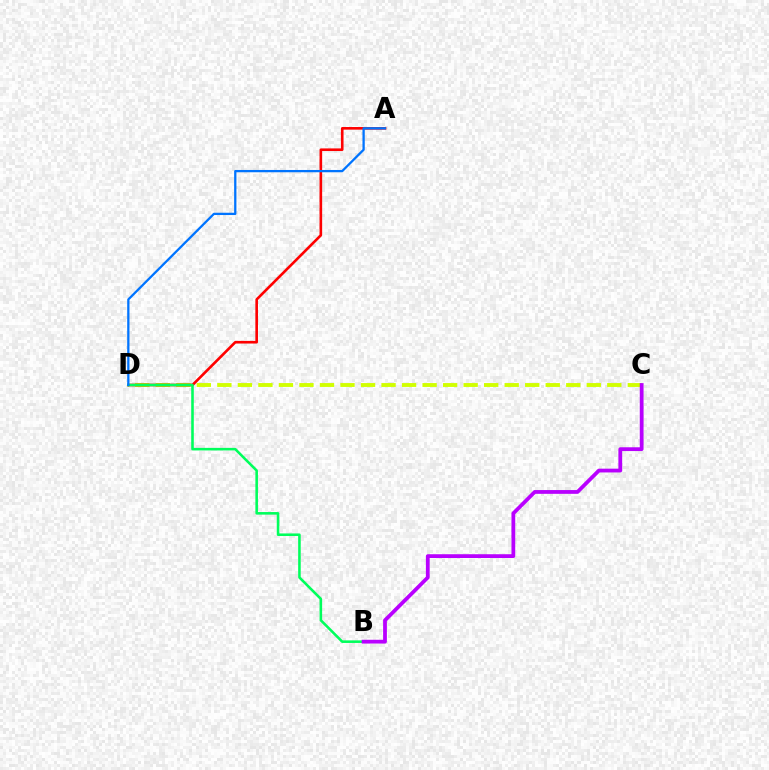{('C', 'D'): [{'color': '#d1ff00', 'line_style': 'dashed', 'thickness': 2.79}], ('A', 'D'): [{'color': '#ff0000', 'line_style': 'solid', 'thickness': 1.89}, {'color': '#0074ff', 'line_style': 'solid', 'thickness': 1.64}], ('B', 'D'): [{'color': '#00ff5c', 'line_style': 'solid', 'thickness': 1.86}], ('B', 'C'): [{'color': '#b900ff', 'line_style': 'solid', 'thickness': 2.72}]}